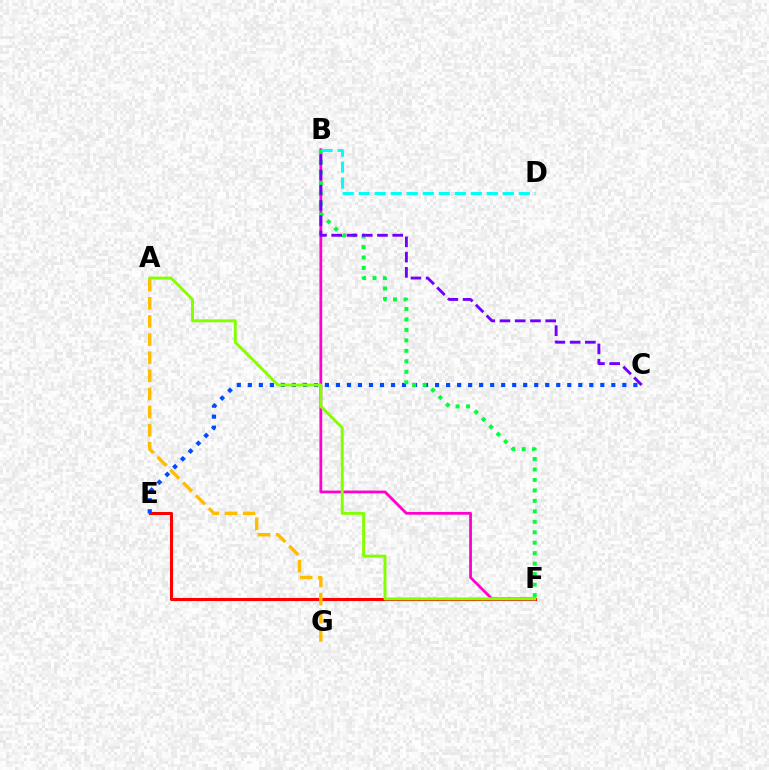{('E', 'F'): [{'color': '#ff0000', 'line_style': 'solid', 'thickness': 2.21}], ('B', 'F'): [{'color': '#ff00cf', 'line_style': 'solid', 'thickness': 2.0}, {'color': '#00ff39', 'line_style': 'dotted', 'thickness': 2.84}], ('C', 'E'): [{'color': '#004bff', 'line_style': 'dotted', 'thickness': 2.99}], ('B', 'C'): [{'color': '#7200ff', 'line_style': 'dashed', 'thickness': 2.07}], ('A', 'F'): [{'color': '#84ff00', 'line_style': 'solid', 'thickness': 2.11}], ('B', 'D'): [{'color': '#00fff6', 'line_style': 'dashed', 'thickness': 2.18}], ('A', 'G'): [{'color': '#ffbd00', 'line_style': 'dashed', 'thickness': 2.46}]}